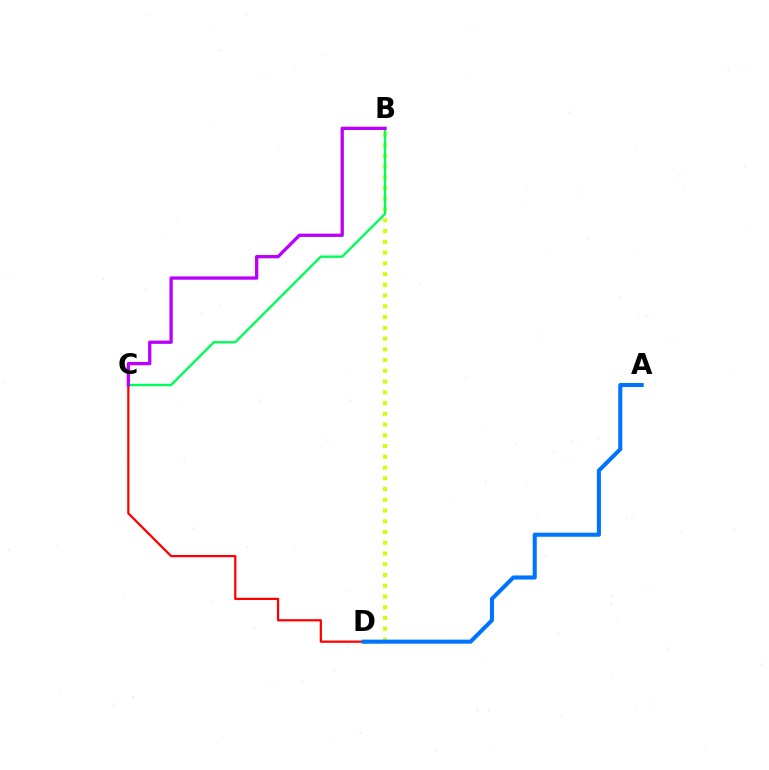{('B', 'D'): [{'color': '#d1ff00', 'line_style': 'dotted', 'thickness': 2.92}], ('B', 'C'): [{'color': '#00ff5c', 'line_style': 'solid', 'thickness': 1.72}, {'color': '#b900ff', 'line_style': 'solid', 'thickness': 2.37}], ('C', 'D'): [{'color': '#ff0000', 'line_style': 'solid', 'thickness': 1.62}], ('A', 'D'): [{'color': '#0074ff', 'line_style': 'solid', 'thickness': 2.93}]}